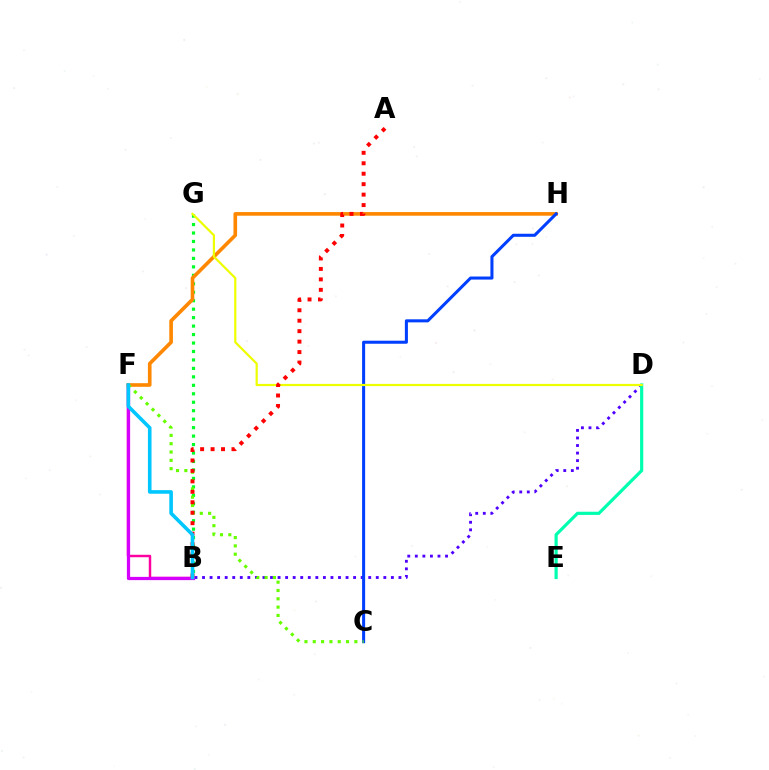{('B', 'G'): [{'color': '#00ff27', 'line_style': 'dotted', 'thickness': 2.3}], ('B', 'F'): [{'color': '#ff00a0', 'line_style': 'solid', 'thickness': 1.77}, {'color': '#d600ff', 'line_style': 'solid', 'thickness': 2.33}, {'color': '#00c7ff', 'line_style': 'solid', 'thickness': 2.59}], ('B', 'D'): [{'color': '#4f00ff', 'line_style': 'dotted', 'thickness': 2.05}], ('F', 'H'): [{'color': '#ff8800', 'line_style': 'solid', 'thickness': 2.62}], ('C', 'H'): [{'color': '#003fff', 'line_style': 'solid', 'thickness': 2.19}], ('D', 'E'): [{'color': '#00ffaf', 'line_style': 'solid', 'thickness': 2.29}], ('D', 'G'): [{'color': '#eeff00', 'line_style': 'solid', 'thickness': 1.58}], ('C', 'F'): [{'color': '#66ff00', 'line_style': 'dotted', 'thickness': 2.26}], ('A', 'B'): [{'color': '#ff0000', 'line_style': 'dotted', 'thickness': 2.84}]}